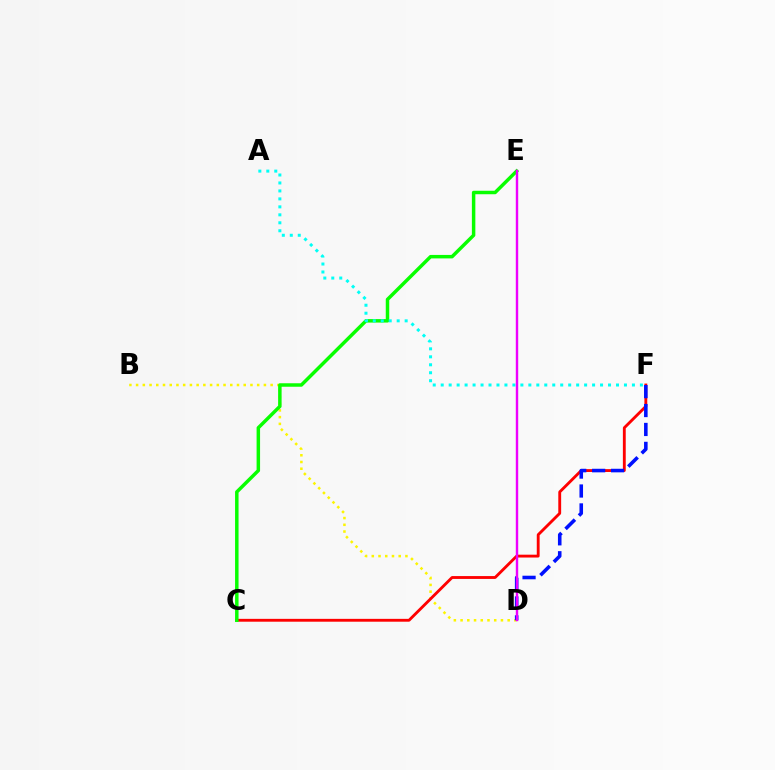{('B', 'D'): [{'color': '#fcf500', 'line_style': 'dotted', 'thickness': 1.83}], ('C', 'F'): [{'color': '#ff0000', 'line_style': 'solid', 'thickness': 2.05}], ('C', 'E'): [{'color': '#08ff00', 'line_style': 'solid', 'thickness': 2.5}], ('A', 'F'): [{'color': '#00fff6', 'line_style': 'dotted', 'thickness': 2.16}], ('D', 'F'): [{'color': '#0010ff', 'line_style': 'dashed', 'thickness': 2.57}], ('D', 'E'): [{'color': '#ee00ff', 'line_style': 'solid', 'thickness': 1.74}]}